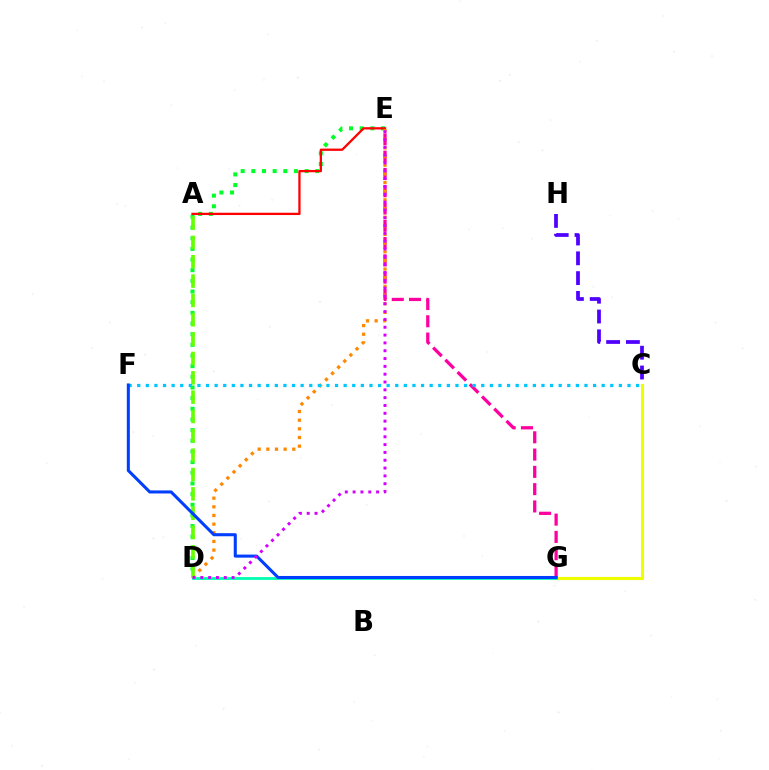{('E', 'G'): [{'color': '#ff00a0', 'line_style': 'dashed', 'thickness': 2.35}], ('D', 'E'): [{'color': '#00ff27', 'line_style': 'dotted', 'thickness': 2.9}, {'color': '#ff8800', 'line_style': 'dotted', 'thickness': 2.35}, {'color': '#d600ff', 'line_style': 'dotted', 'thickness': 2.13}], ('C', 'H'): [{'color': '#4f00ff', 'line_style': 'dashed', 'thickness': 2.69}], ('C', 'G'): [{'color': '#eeff00', 'line_style': 'solid', 'thickness': 2.24}], ('A', 'E'): [{'color': '#ff0000', 'line_style': 'solid', 'thickness': 1.64}], ('D', 'G'): [{'color': '#00ffaf', 'line_style': 'solid', 'thickness': 2.02}], ('A', 'D'): [{'color': '#66ff00', 'line_style': 'dashed', 'thickness': 2.63}], ('C', 'F'): [{'color': '#00c7ff', 'line_style': 'dotted', 'thickness': 2.34}], ('F', 'G'): [{'color': '#003fff', 'line_style': 'solid', 'thickness': 2.2}]}